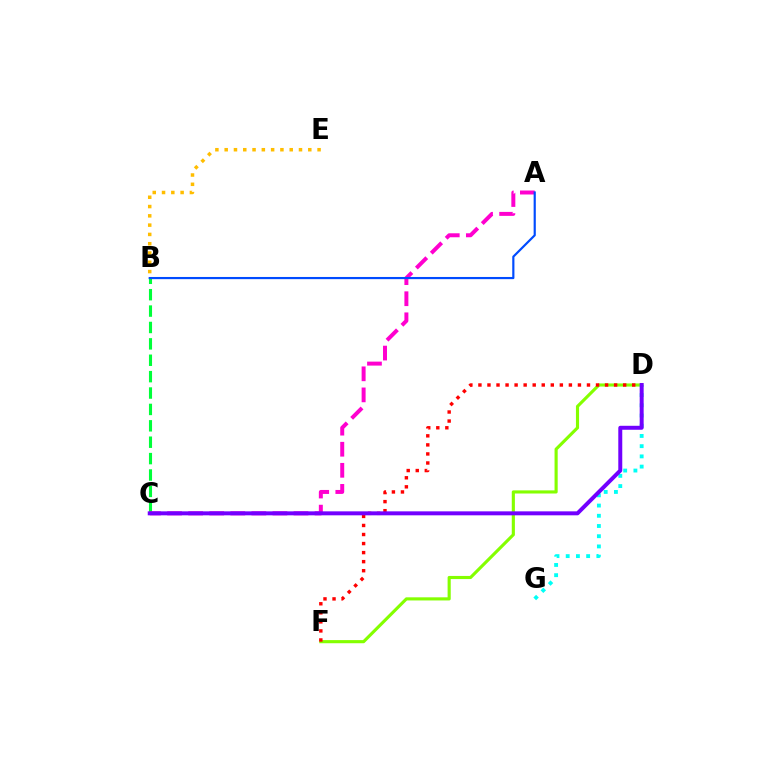{('B', 'E'): [{'color': '#ffbd00', 'line_style': 'dotted', 'thickness': 2.52}], ('B', 'C'): [{'color': '#00ff39', 'line_style': 'dashed', 'thickness': 2.23}], ('A', 'C'): [{'color': '#ff00cf', 'line_style': 'dashed', 'thickness': 2.86}], ('D', 'F'): [{'color': '#84ff00', 'line_style': 'solid', 'thickness': 2.25}, {'color': '#ff0000', 'line_style': 'dotted', 'thickness': 2.46}], ('D', 'G'): [{'color': '#00fff6', 'line_style': 'dotted', 'thickness': 2.78}], ('C', 'D'): [{'color': '#7200ff', 'line_style': 'solid', 'thickness': 2.86}], ('A', 'B'): [{'color': '#004bff', 'line_style': 'solid', 'thickness': 1.57}]}